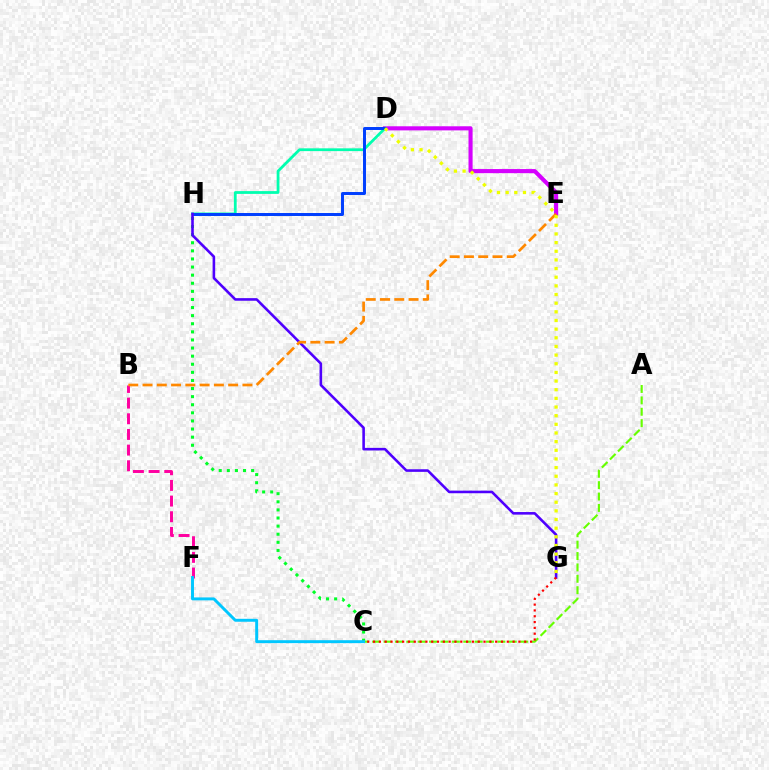{('D', 'E'): [{'color': '#d600ff', 'line_style': 'solid', 'thickness': 2.95}], ('D', 'H'): [{'color': '#00ffaf', 'line_style': 'solid', 'thickness': 2.0}, {'color': '#003fff', 'line_style': 'solid', 'thickness': 2.14}], ('C', 'H'): [{'color': '#00ff27', 'line_style': 'dotted', 'thickness': 2.2}], ('B', 'F'): [{'color': '#ff00a0', 'line_style': 'dashed', 'thickness': 2.13}], ('A', 'C'): [{'color': '#66ff00', 'line_style': 'dashed', 'thickness': 1.55}], ('G', 'H'): [{'color': '#4f00ff', 'line_style': 'solid', 'thickness': 1.87}], ('C', 'G'): [{'color': '#ff0000', 'line_style': 'dotted', 'thickness': 1.58}], ('B', 'E'): [{'color': '#ff8800', 'line_style': 'dashed', 'thickness': 1.94}], ('D', 'G'): [{'color': '#eeff00', 'line_style': 'dotted', 'thickness': 2.35}], ('C', 'F'): [{'color': '#00c7ff', 'line_style': 'solid', 'thickness': 2.11}]}